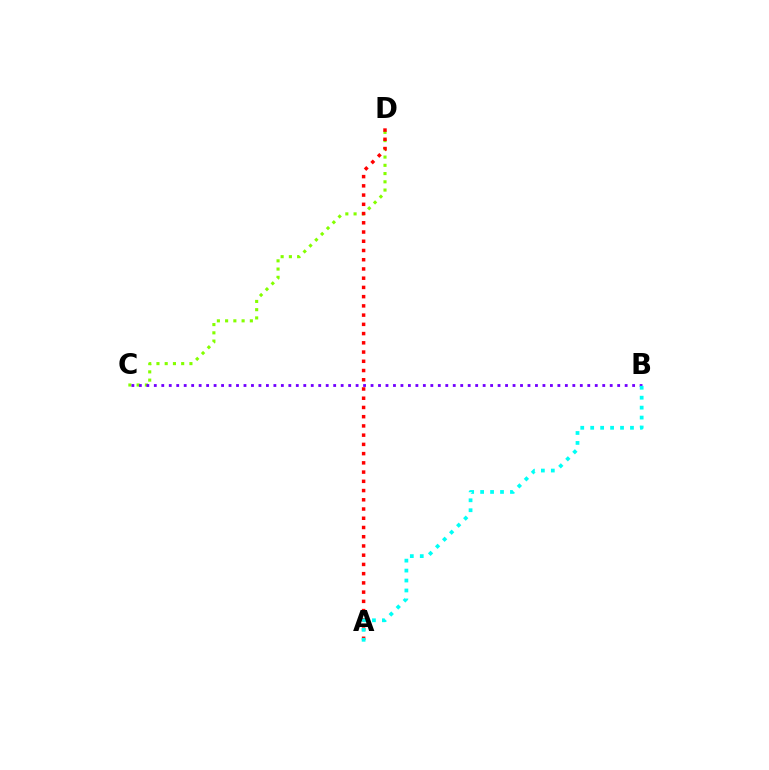{('C', 'D'): [{'color': '#84ff00', 'line_style': 'dotted', 'thickness': 2.24}], ('B', 'C'): [{'color': '#7200ff', 'line_style': 'dotted', 'thickness': 2.03}], ('A', 'D'): [{'color': '#ff0000', 'line_style': 'dotted', 'thickness': 2.51}], ('A', 'B'): [{'color': '#00fff6', 'line_style': 'dotted', 'thickness': 2.7}]}